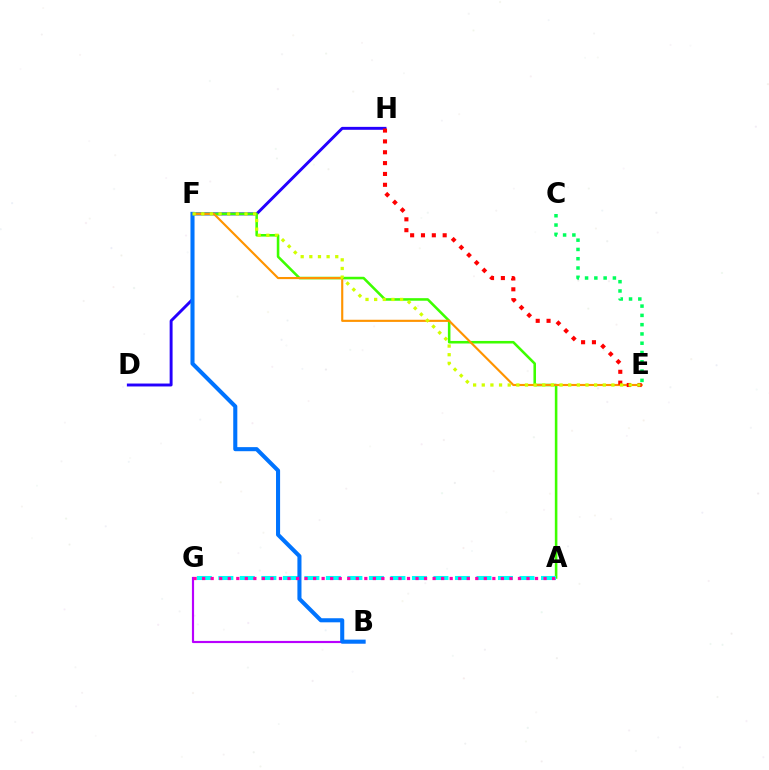{('B', 'G'): [{'color': '#b900ff', 'line_style': 'solid', 'thickness': 1.56}], ('D', 'H'): [{'color': '#2500ff', 'line_style': 'solid', 'thickness': 2.1}], ('A', 'F'): [{'color': '#3dff00', 'line_style': 'solid', 'thickness': 1.84}], ('E', 'F'): [{'color': '#ff9400', 'line_style': 'solid', 'thickness': 1.54}, {'color': '#d1ff00', 'line_style': 'dotted', 'thickness': 2.35}], ('E', 'H'): [{'color': '#ff0000', 'line_style': 'dotted', 'thickness': 2.95}], ('A', 'G'): [{'color': '#00fff6', 'line_style': 'dashed', 'thickness': 2.92}, {'color': '#ff00ac', 'line_style': 'dotted', 'thickness': 2.32}], ('B', 'F'): [{'color': '#0074ff', 'line_style': 'solid', 'thickness': 2.93}], ('C', 'E'): [{'color': '#00ff5c', 'line_style': 'dotted', 'thickness': 2.52}]}